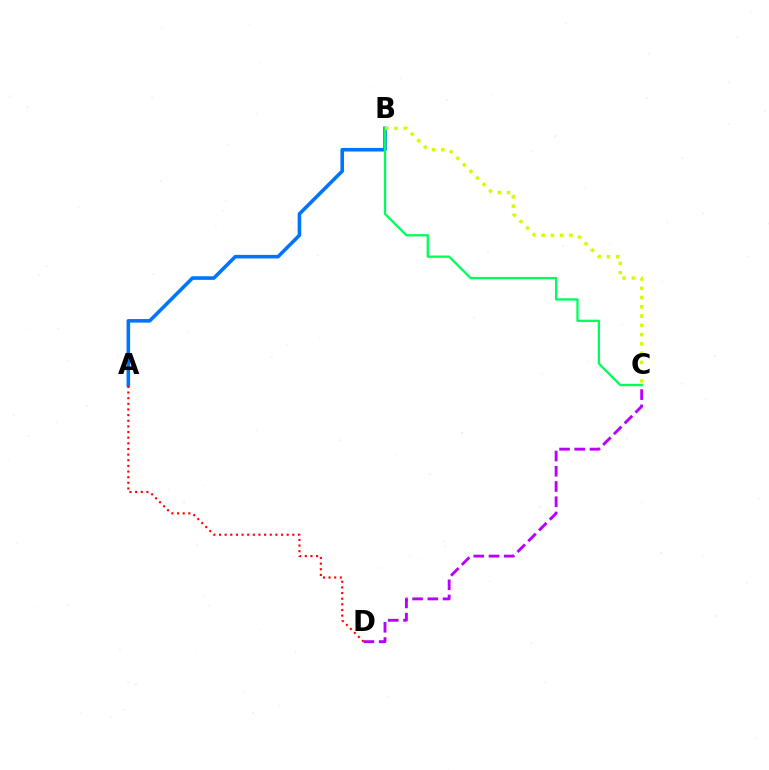{('A', 'B'): [{'color': '#0074ff', 'line_style': 'solid', 'thickness': 2.58}], ('C', 'D'): [{'color': '#b900ff', 'line_style': 'dashed', 'thickness': 2.07}], ('A', 'D'): [{'color': '#ff0000', 'line_style': 'dotted', 'thickness': 1.53}], ('B', 'C'): [{'color': '#00ff5c', 'line_style': 'solid', 'thickness': 1.66}, {'color': '#d1ff00', 'line_style': 'dotted', 'thickness': 2.52}]}